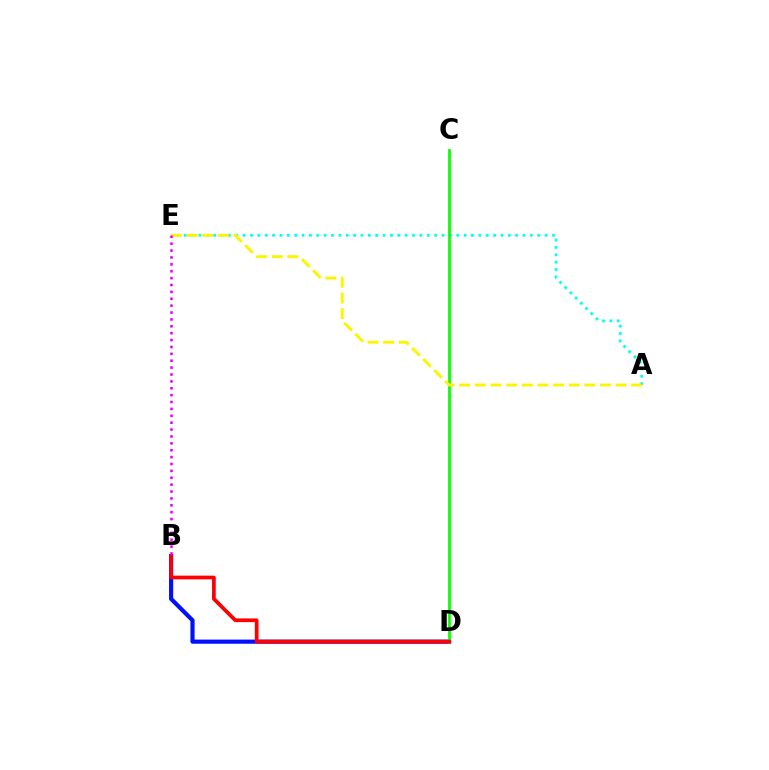{('A', 'E'): [{'color': '#00fff6', 'line_style': 'dotted', 'thickness': 2.0}, {'color': '#fcf500', 'line_style': 'dashed', 'thickness': 2.12}], ('B', 'D'): [{'color': '#0010ff', 'line_style': 'solid', 'thickness': 3.0}, {'color': '#ff0000', 'line_style': 'solid', 'thickness': 2.68}], ('C', 'D'): [{'color': '#08ff00', 'line_style': 'solid', 'thickness': 1.99}], ('B', 'E'): [{'color': '#ee00ff', 'line_style': 'dotted', 'thickness': 1.87}]}